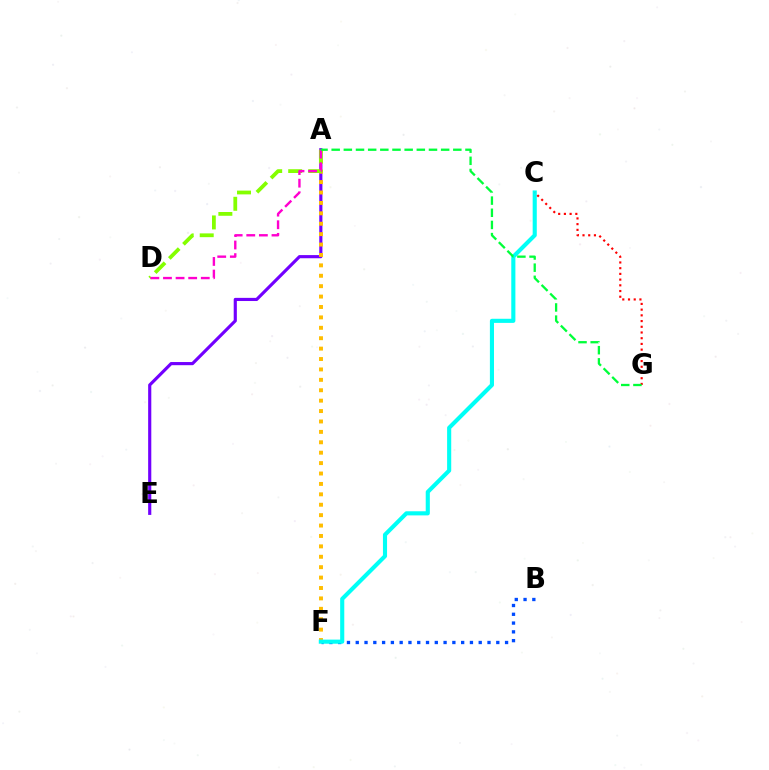{('B', 'F'): [{'color': '#004bff', 'line_style': 'dotted', 'thickness': 2.39}], ('A', 'E'): [{'color': '#7200ff', 'line_style': 'solid', 'thickness': 2.27}], ('A', 'F'): [{'color': '#ffbd00', 'line_style': 'dotted', 'thickness': 2.83}], ('A', 'D'): [{'color': '#84ff00', 'line_style': 'dashed', 'thickness': 2.72}, {'color': '#ff00cf', 'line_style': 'dashed', 'thickness': 1.71}], ('C', 'F'): [{'color': '#00fff6', 'line_style': 'solid', 'thickness': 2.96}], ('C', 'G'): [{'color': '#ff0000', 'line_style': 'dotted', 'thickness': 1.55}], ('A', 'G'): [{'color': '#00ff39', 'line_style': 'dashed', 'thickness': 1.65}]}